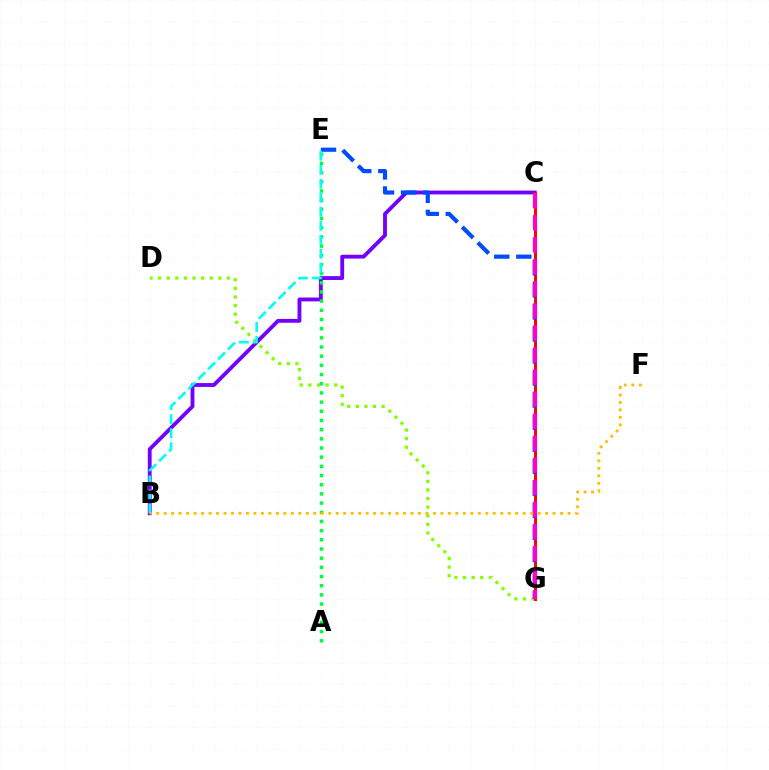{('D', 'G'): [{'color': '#84ff00', 'line_style': 'dotted', 'thickness': 2.34}], ('B', 'C'): [{'color': '#7200ff', 'line_style': 'solid', 'thickness': 2.77}], ('A', 'E'): [{'color': '#00ff39', 'line_style': 'dotted', 'thickness': 2.49}], ('C', 'G'): [{'color': '#ff0000', 'line_style': 'solid', 'thickness': 2.13}, {'color': '#ff00cf', 'line_style': 'dashed', 'thickness': 3.0}], ('E', 'G'): [{'color': '#004bff', 'line_style': 'dashed', 'thickness': 3.0}], ('B', 'E'): [{'color': '#00fff6', 'line_style': 'dashed', 'thickness': 1.9}], ('B', 'F'): [{'color': '#ffbd00', 'line_style': 'dotted', 'thickness': 2.03}]}